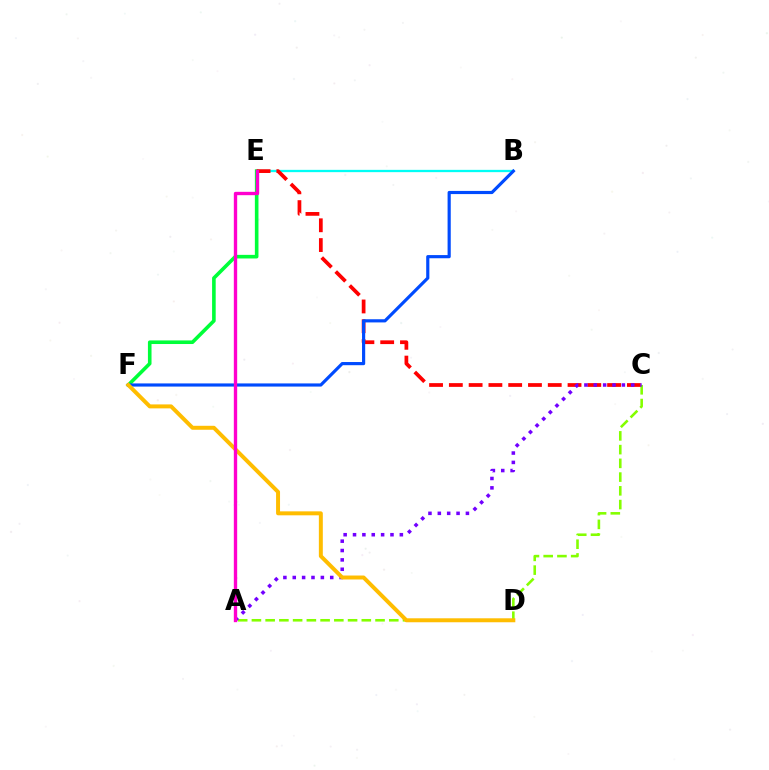{('B', 'E'): [{'color': '#00fff6', 'line_style': 'solid', 'thickness': 1.65}], ('A', 'C'): [{'color': '#84ff00', 'line_style': 'dashed', 'thickness': 1.87}, {'color': '#7200ff', 'line_style': 'dotted', 'thickness': 2.54}], ('E', 'F'): [{'color': '#00ff39', 'line_style': 'solid', 'thickness': 2.59}], ('C', 'E'): [{'color': '#ff0000', 'line_style': 'dashed', 'thickness': 2.69}], ('B', 'F'): [{'color': '#004bff', 'line_style': 'solid', 'thickness': 2.28}], ('D', 'F'): [{'color': '#ffbd00', 'line_style': 'solid', 'thickness': 2.85}], ('A', 'E'): [{'color': '#ff00cf', 'line_style': 'solid', 'thickness': 2.41}]}